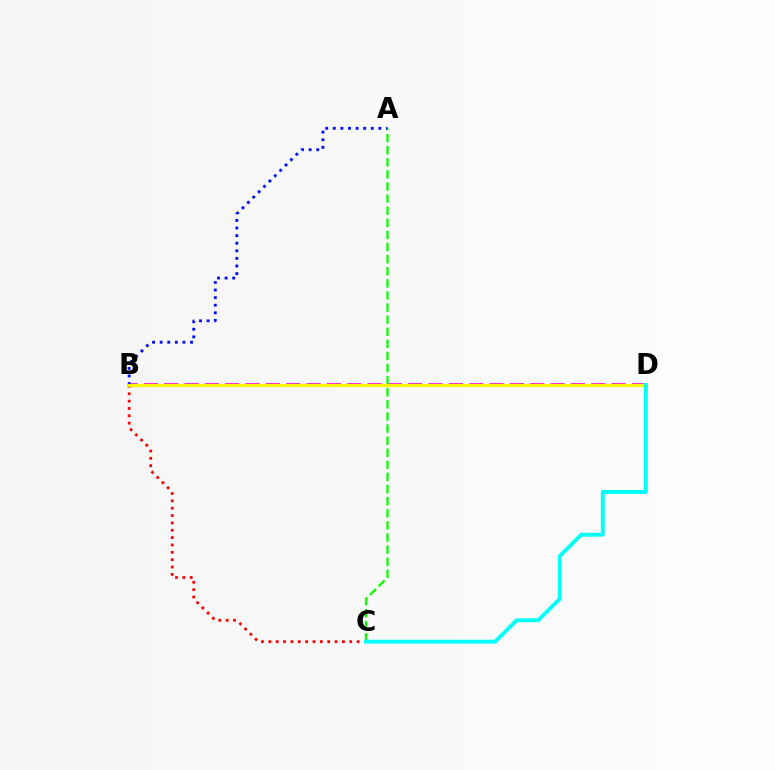{('B', 'C'): [{'color': '#ff0000', 'line_style': 'dotted', 'thickness': 2.0}], ('B', 'D'): [{'color': '#ee00ff', 'line_style': 'dashed', 'thickness': 2.76}, {'color': '#fcf500', 'line_style': 'solid', 'thickness': 2.37}], ('A', 'C'): [{'color': '#08ff00', 'line_style': 'dashed', 'thickness': 1.64}], ('A', 'B'): [{'color': '#0010ff', 'line_style': 'dotted', 'thickness': 2.06}], ('C', 'D'): [{'color': '#00fff6', 'line_style': 'solid', 'thickness': 2.79}]}